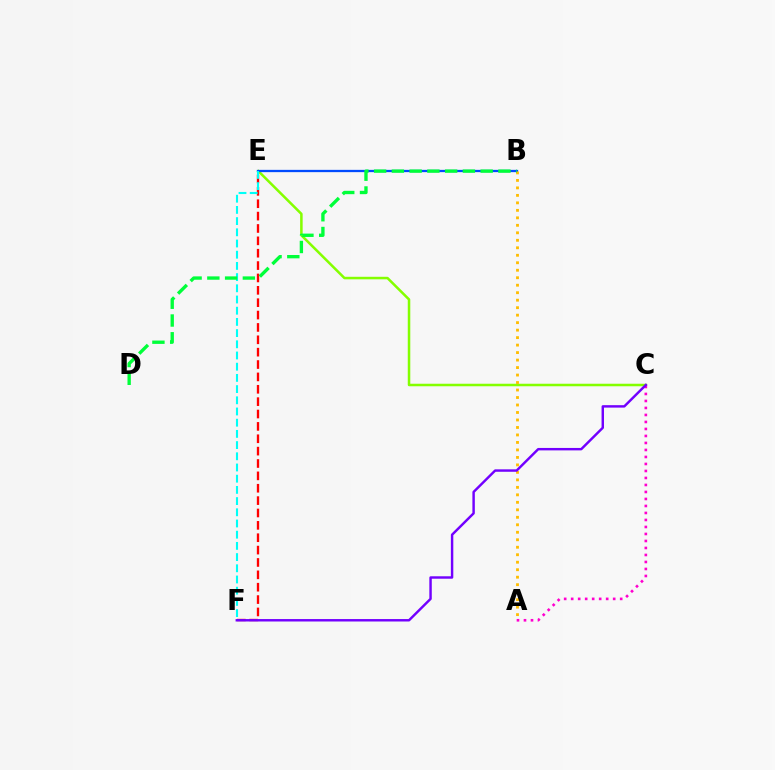{('C', 'E'): [{'color': '#84ff00', 'line_style': 'solid', 'thickness': 1.82}], ('A', 'C'): [{'color': '#ff00cf', 'line_style': 'dotted', 'thickness': 1.9}], ('B', 'E'): [{'color': '#004bff', 'line_style': 'solid', 'thickness': 1.64}], ('E', 'F'): [{'color': '#ff0000', 'line_style': 'dashed', 'thickness': 1.68}, {'color': '#00fff6', 'line_style': 'dashed', 'thickness': 1.52}], ('A', 'B'): [{'color': '#ffbd00', 'line_style': 'dotted', 'thickness': 2.03}], ('C', 'F'): [{'color': '#7200ff', 'line_style': 'solid', 'thickness': 1.76}], ('B', 'D'): [{'color': '#00ff39', 'line_style': 'dashed', 'thickness': 2.41}]}